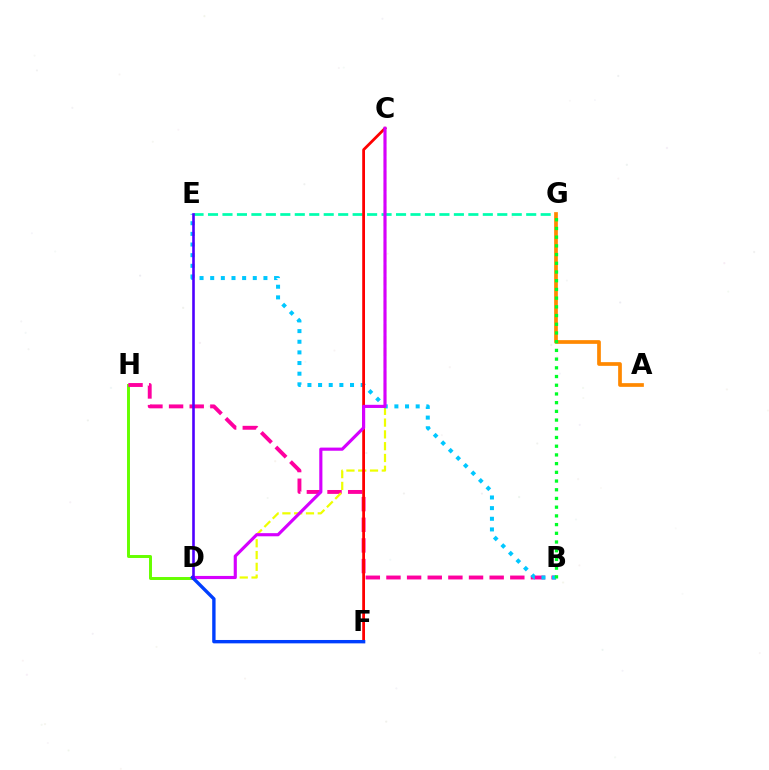{('D', 'H'): [{'color': '#66ff00', 'line_style': 'solid', 'thickness': 2.13}], ('B', 'H'): [{'color': '#ff00a0', 'line_style': 'dashed', 'thickness': 2.8}], ('C', 'D'): [{'color': '#eeff00', 'line_style': 'dashed', 'thickness': 1.6}, {'color': '#d600ff', 'line_style': 'solid', 'thickness': 2.26}], ('B', 'E'): [{'color': '#00c7ff', 'line_style': 'dotted', 'thickness': 2.89}], ('E', 'G'): [{'color': '#00ffaf', 'line_style': 'dashed', 'thickness': 1.96}], ('C', 'F'): [{'color': '#ff0000', 'line_style': 'solid', 'thickness': 2.0}], ('A', 'G'): [{'color': '#ff8800', 'line_style': 'solid', 'thickness': 2.67}], ('D', 'F'): [{'color': '#003fff', 'line_style': 'solid', 'thickness': 2.43}], ('B', 'G'): [{'color': '#00ff27', 'line_style': 'dotted', 'thickness': 2.37}], ('D', 'E'): [{'color': '#4f00ff', 'line_style': 'solid', 'thickness': 1.87}]}